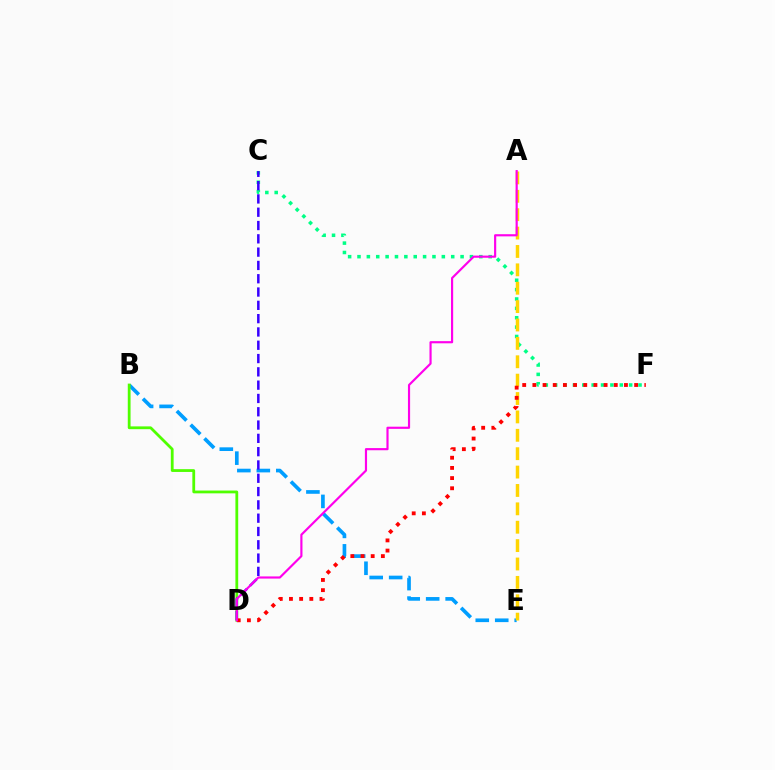{('C', 'F'): [{'color': '#00ff86', 'line_style': 'dotted', 'thickness': 2.55}], ('B', 'E'): [{'color': '#009eff', 'line_style': 'dashed', 'thickness': 2.64}], ('B', 'D'): [{'color': '#4fff00', 'line_style': 'solid', 'thickness': 2.01}], ('C', 'D'): [{'color': '#3700ff', 'line_style': 'dashed', 'thickness': 1.81}], ('A', 'E'): [{'color': '#ffd500', 'line_style': 'dashed', 'thickness': 2.5}], ('D', 'F'): [{'color': '#ff0000', 'line_style': 'dotted', 'thickness': 2.76}], ('A', 'D'): [{'color': '#ff00ed', 'line_style': 'solid', 'thickness': 1.56}]}